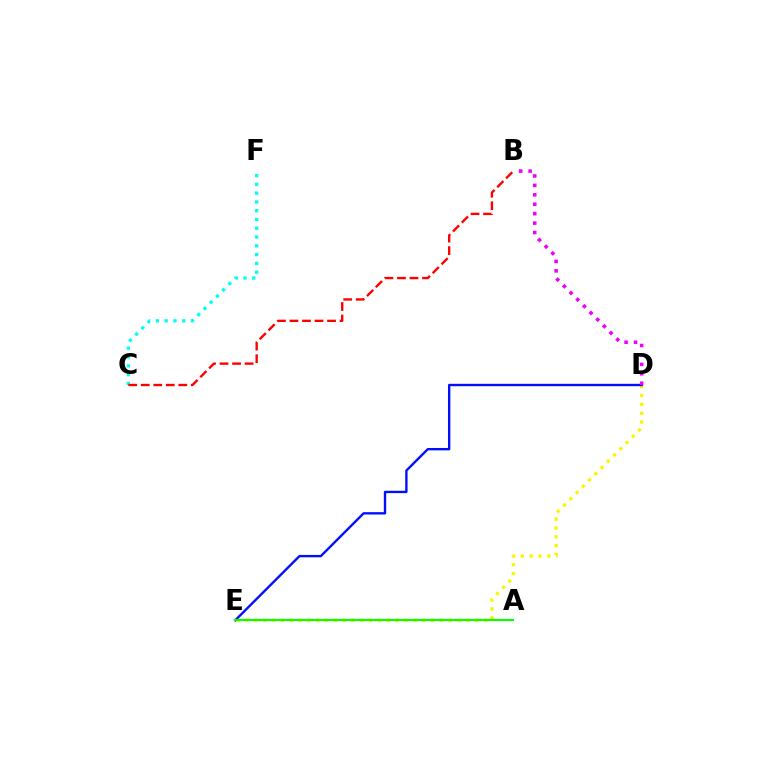{('C', 'F'): [{'color': '#00fff6', 'line_style': 'dotted', 'thickness': 2.39}], ('D', 'E'): [{'color': '#fcf500', 'line_style': 'dotted', 'thickness': 2.4}, {'color': '#0010ff', 'line_style': 'solid', 'thickness': 1.7}], ('A', 'E'): [{'color': '#08ff00', 'line_style': 'solid', 'thickness': 1.55}], ('B', 'D'): [{'color': '#ee00ff', 'line_style': 'dotted', 'thickness': 2.56}], ('B', 'C'): [{'color': '#ff0000', 'line_style': 'dashed', 'thickness': 1.7}]}